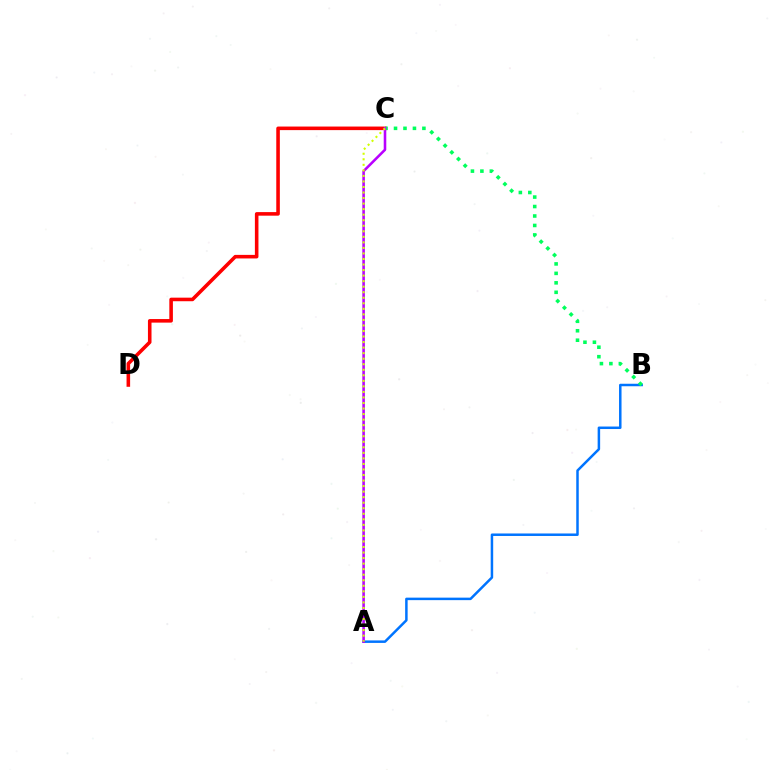{('C', 'D'): [{'color': '#ff0000', 'line_style': 'solid', 'thickness': 2.57}], ('A', 'B'): [{'color': '#0074ff', 'line_style': 'solid', 'thickness': 1.8}], ('B', 'C'): [{'color': '#00ff5c', 'line_style': 'dotted', 'thickness': 2.57}], ('A', 'C'): [{'color': '#b900ff', 'line_style': 'solid', 'thickness': 1.85}, {'color': '#d1ff00', 'line_style': 'dotted', 'thickness': 1.5}]}